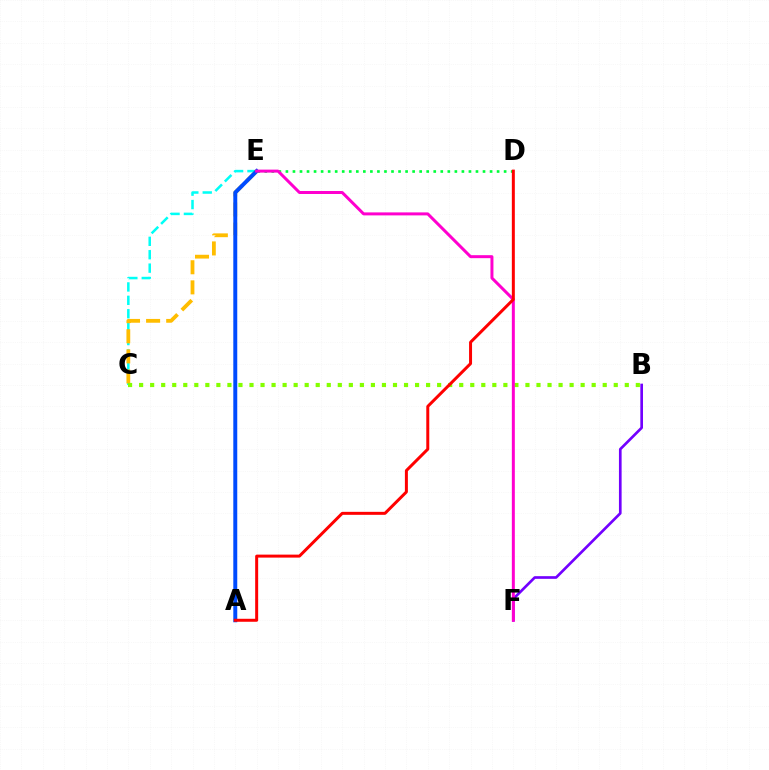{('C', 'E'): [{'color': '#00fff6', 'line_style': 'dashed', 'thickness': 1.82}, {'color': '#ffbd00', 'line_style': 'dashed', 'thickness': 2.73}], ('B', 'C'): [{'color': '#84ff00', 'line_style': 'dotted', 'thickness': 3.0}], ('B', 'F'): [{'color': '#7200ff', 'line_style': 'solid', 'thickness': 1.92}], ('D', 'E'): [{'color': '#00ff39', 'line_style': 'dotted', 'thickness': 1.91}], ('A', 'E'): [{'color': '#004bff', 'line_style': 'solid', 'thickness': 2.84}], ('E', 'F'): [{'color': '#ff00cf', 'line_style': 'solid', 'thickness': 2.15}], ('A', 'D'): [{'color': '#ff0000', 'line_style': 'solid', 'thickness': 2.15}]}